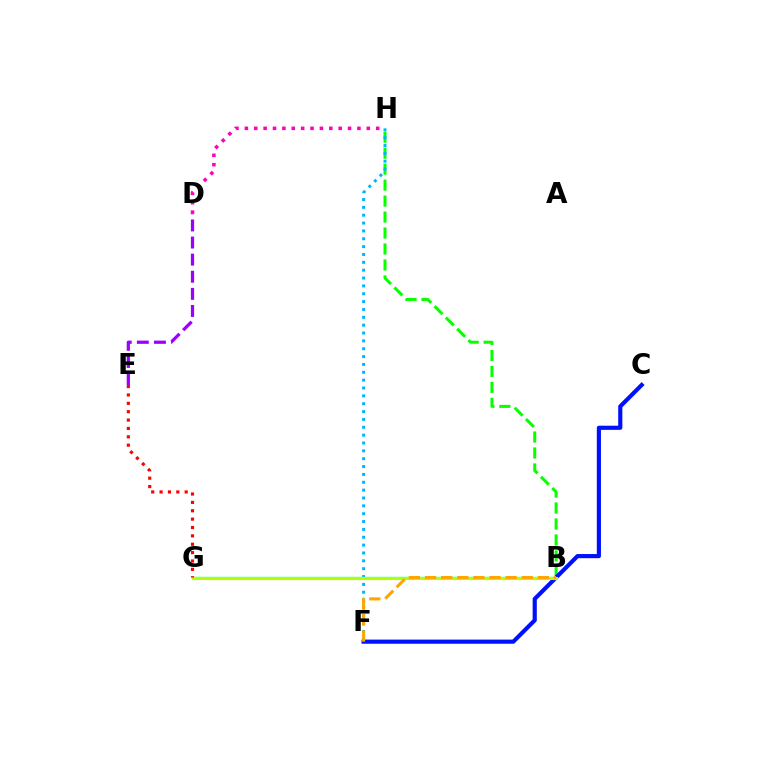{('B', 'H'): [{'color': '#08ff00', 'line_style': 'dashed', 'thickness': 2.17}], ('D', 'H'): [{'color': '#ff00bd', 'line_style': 'dotted', 'thickness': 2.55}], ('F', 'H'): [{'color': '#00b5ff', 'line_style': 'dotted', 'thickness': 2.13}], ('B', 'G'): [{'color': '#00ff9d', 'line_style': 'solid', 'thickness': 1.66}, {'color': '#b3ff00', 'line_style': 'solid', 'thickness': 2.23}], ('C', 'F'): [{'color': '#0010ff', 'line_style': 'solid', 'thickness': 2.99}], ('E', 'G'): [{'color': '#ff0000', 'line_style': 'dotted', 'thickness': 2.27}], ('B', 'F'): [{'color': '#ffa500', 'line_style': 'dashed', 'thickness': 2.19}], ('D', 'E'): [{'color': '#9b00ff', 'line_style': 'dashed', 'thickness': 2.32}]}